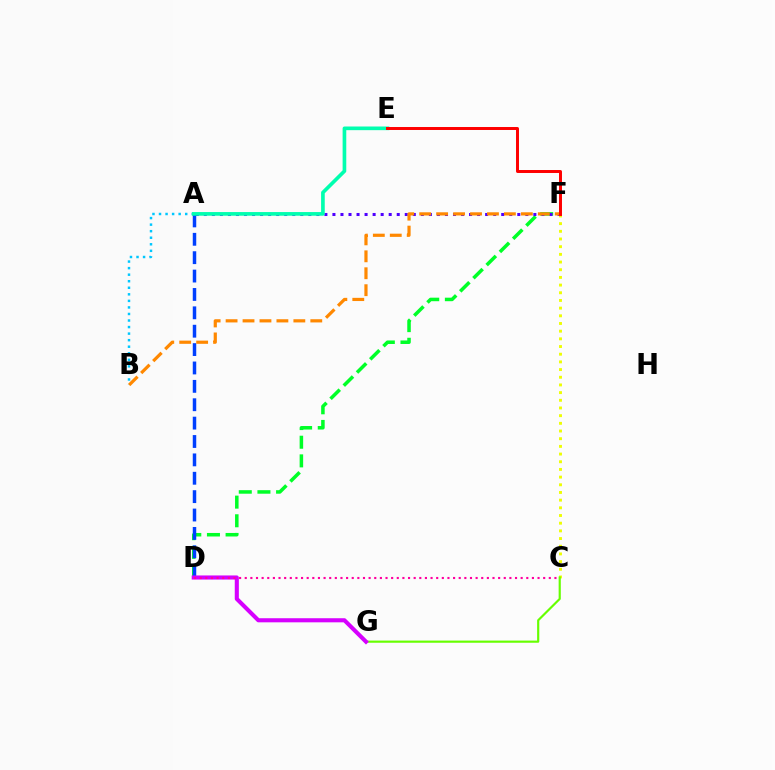{('D', 'F'): [{'color': '#00ff27', 'line_style': 'dashed', 'thickness': 2.53}], ('A', 'B'): [{'color': '#00c7ff', 'line_style': 'dotted', 'thickness': 1.78}], ('A', 'F'): [{'color': '#4f00ff', 'line_style': 'dotted', 'thickness': 2.18}], ('A', 'D'): [{'color': '#003fff', 'line_style': 'dashed', 'thickness': 2.5}], ('C', 'F'): [{'color': '#eeff00', 'line_style': 'dotted', 'thickness': 2.09}], ('A', 'E'): [{'color': '#00ffaf', 'line_style': 'solid', 'thickness': 2.63}], ('B', 'F'): [{'color': '#ff8800', 'line_style': 'dashed', 'thickness': 2.3}], ('C', 'G'): [{'color': '#66ff00', 'line_style': 'solid', 'thickness': 1.56}], ('D', 'G'): [{'color': '#d600ff', 'line_style': 'solid', 'thickness': 2.95}], ('C', 'D'): [{'color': '#ff00a0', 'line_style': 'dotted', 'thickness': 1.53}], ('E', 'F'): [{'color': '#ff0000', 'line_style': 'solid', 'thickness': 2.14}]}